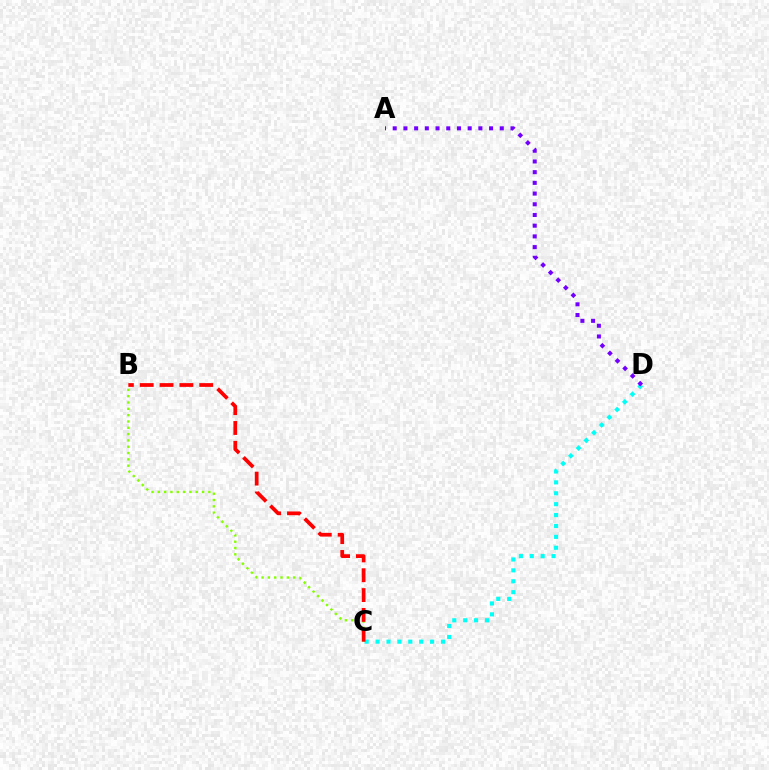{('B', 'C'): [{'color': '#84ff00', 'line_style': 'dotted', 'thickness': 1.72}, {'color': '#ff0000', 'line_style': 'dashed', 'thickness': 2.69}], ('C', 'D'): [{'color': '#00fff6', 'line_style': 'dotted', 'thickness': 2.96}], ('A', 'D'): [{'color': '#7200ff', 'line_style': 'dotted', 'thickness': 2.91}]}